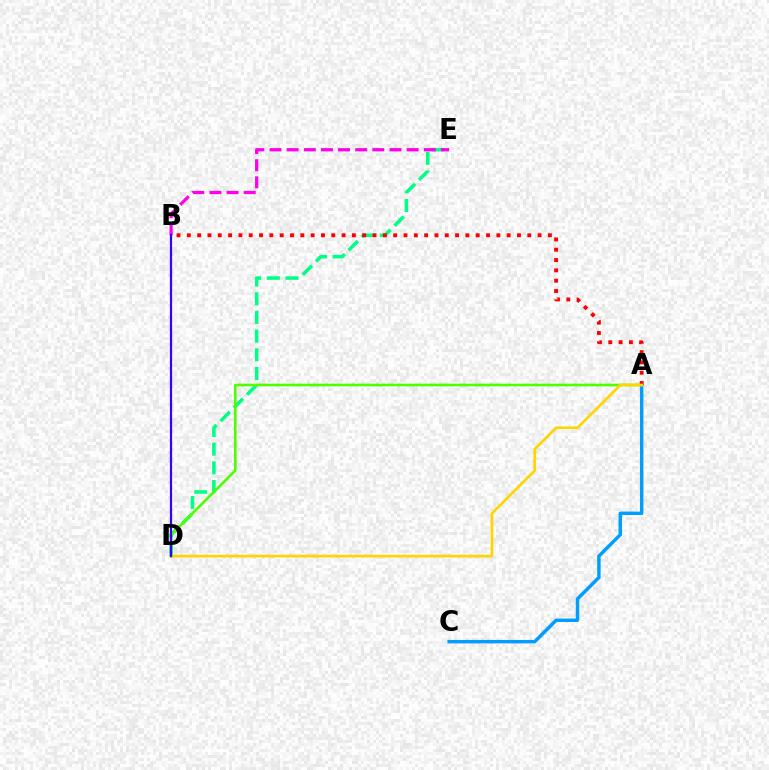{('D', 'E'): [{'color': '#00ff86', 'line_style': 'dashed', 'thickness': 2.54}], ('A', 'C'): [{'color': '#009eff', 'line_style': 'solid', 'thickness': 2.49}], ('A', 'D'): [{'color': '#4fff00', 'line_style': 'solid', 'thickness': 1.91}, {'color': '#ffd500', 'line_style': 'solid', 'thickness': 1.93}], ('A', 'B'): [{'color': '#ff0000', 'line_style': 'dotted', 'thickness': 2.8}], ('B', 'E'): [{'color': '#ff00ed', 'line_style': 'dashed', 'thickness': 2.33}], ('B', 'D'): [{'color': '#3700ff', 'line_style': 'solid', 'thickness': 1.62}]}